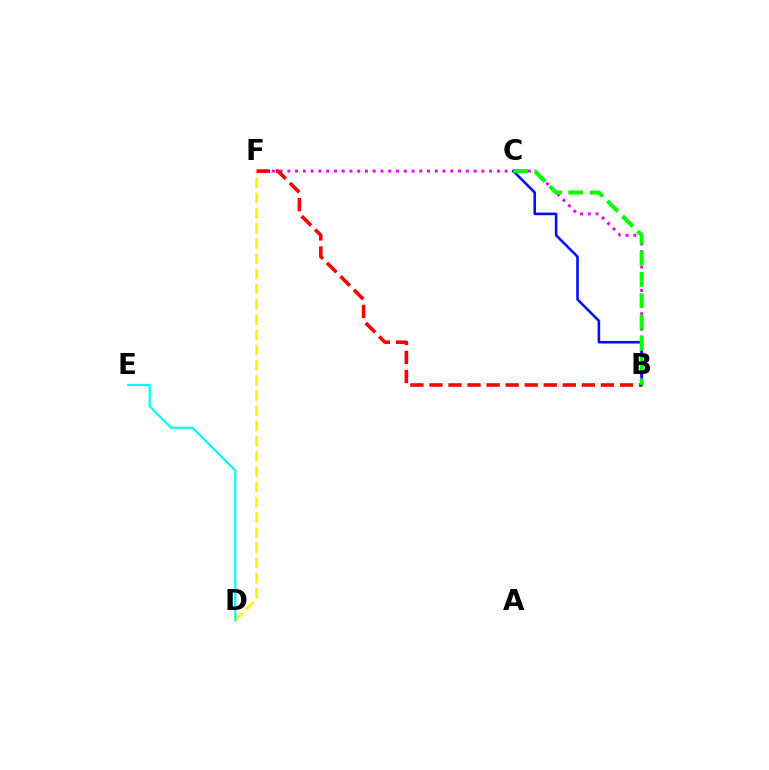{('B', 'F'): [{'color': '#ee00ff', 'line_style': 'dotted', 'thickness': 2.11}, {'color': '#ff0000', 'line_style': 'dashed', 'thickness': 2.59}], ('D', 'F'): [{'color': '#fcf500', 'line_style': 'dashed', 'thickness': 2.07}], ('D', 'E'): [{'color': '#00fff6', 'line_style': 'solid', 'thickness': 1.6}], ('B', 'C'): [{'color': '#0010ff', 'line_style': 'solid', 'thickness': 1.86}, {'color': '#08ff00', 'line_style': 'dashed', 'thickness': 2.89}]}